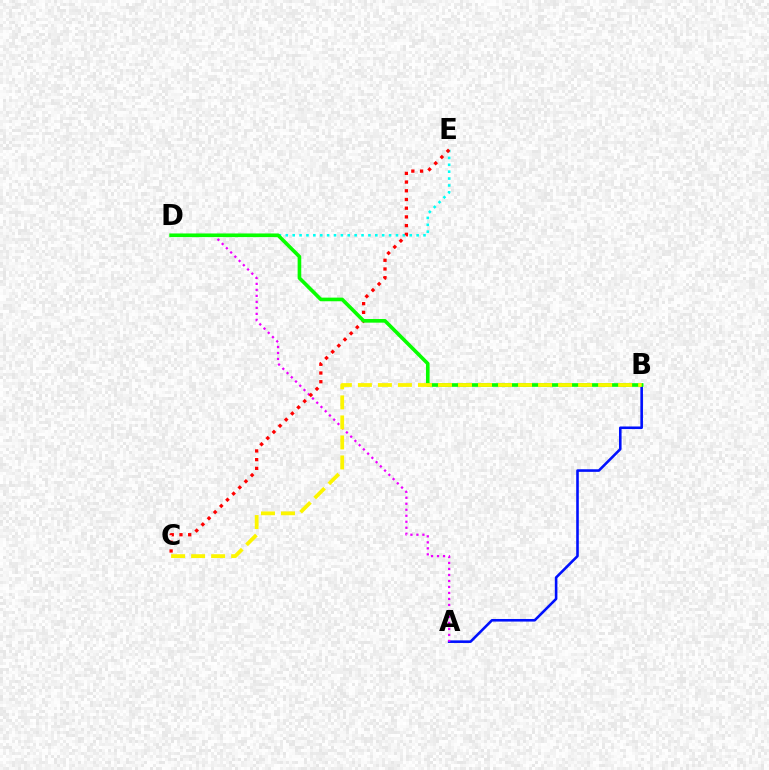{('D', 'E'): [{'color': '#00fff6', 'line_style': 'dotted', 'thickness': 1.87}], ('A', 'B'): [{'color': '#0010ff', 'line_style': 'solid', 'thickness': 1.86}], ('A', 'D'): [{'color': '#ee00ff', 'line_style': 'dotted', 'thickness': 1.63}], ('C', 'E'): [{'color': '#ff0000', 'line_style': 'dotted', 'thickness': 2.37}], ('B', 'D'): [{'color': '#08ff00', 'line_style': 'solid', 'thickness': 2.62}], ('B', 'C'): [{'color': '#fcf500', 'line_style': 'dashed', 'thickness': 2.72}]}